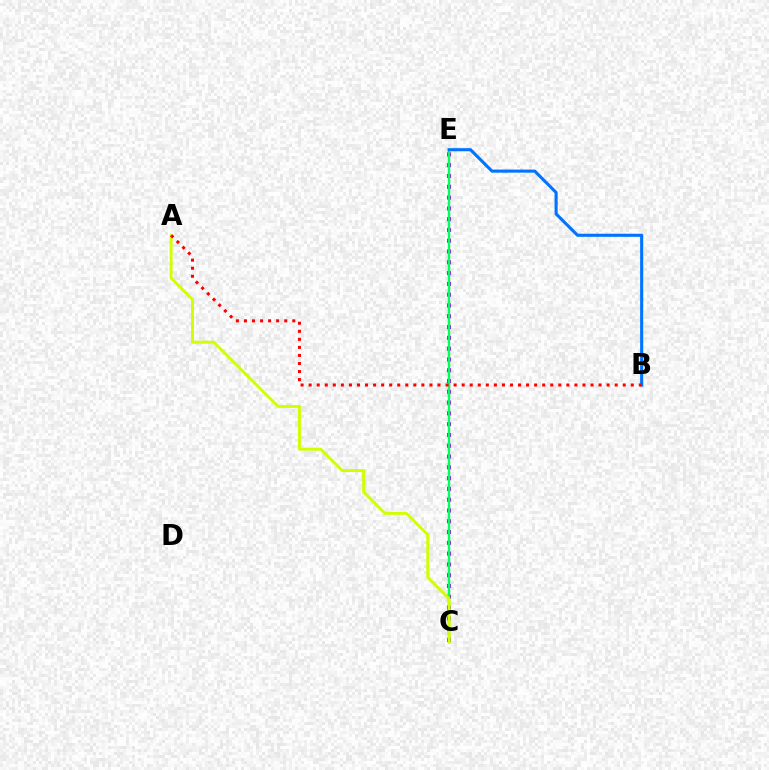{('C', 'E'): [{'color': '#b900ff', 'line_style': 'dotted', 'thickness': 2.93}, {'color': '#00ff5c', 'line_style': 'solid', 'thickness': 1.74}], ('A', 'C'): [{'color': '#d1ff00', 'line_style': 'solid', 'thickness': 2.13}], ('B', 'E'): [{'color': '#0074ff', 'line_style': 'solid', 'thickness': 2.22}], ('A', 'B'): [{'color': '#ff0000', 'line_style': 'dotted', 'thickness': 2.19}]}